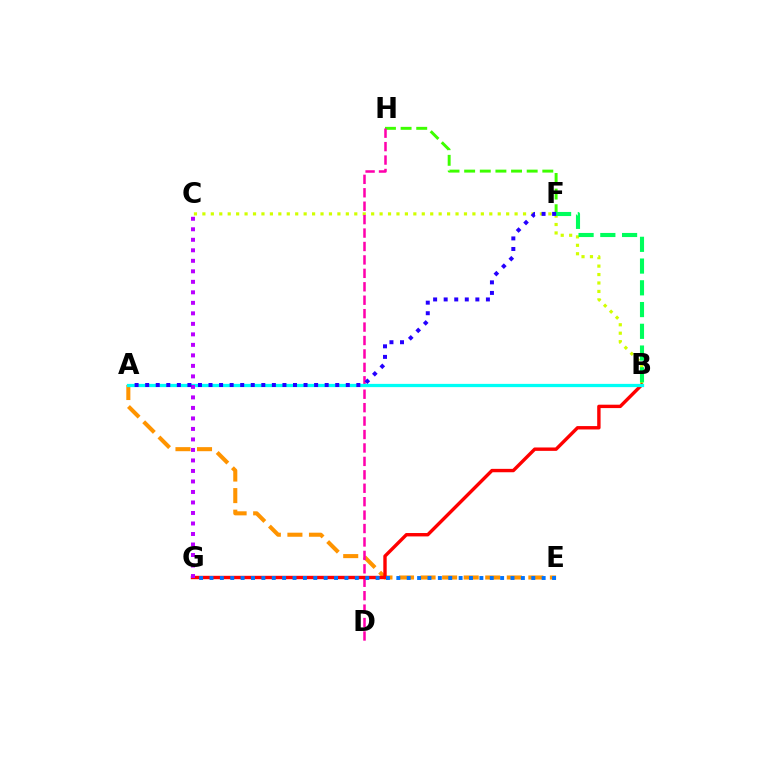{('B', 'C'): [{'color': '#d1ff00', 'line_style': 'dotted', 'thickness': 2.29}], ('F', 'H'): [{'color': '#3dff00', 'line_style': 'dashed', 'thickness': 2.12}], ('A', 'E'): [{'color': '#ff9400', 'line_style': 'dashed', 'thickness': 2.93}], ('D', 'H'): [{'color': '#ff00ac', 'line_style': 'dashed', 'thickness': 1.82}], ('B', 'G'): [{'color': '#ff0000', 'line_style': 'solid', 'thickness': 2.44}], ('A', 'B'): [{'color': '#00fff6', 'line_style': 'solid', 'thickness': 2.34}], ('B', 'F'): [{'color': '#00ff5c', 'line_style': 'dashed', 'thickness': 2.95}], ('E', 'G'): [{'color': '#0074ff', 'line_style': 'dotted', 'thickness': 2.82}], ('C', 'G'): [{'color': '#b900ff', 'line_style': 'dotted', 'thickness': 2.85}], ('A', 'F'): [{'color': '#2500ff', 'line_style': 'dotted', 'thickness': 2.87}]}